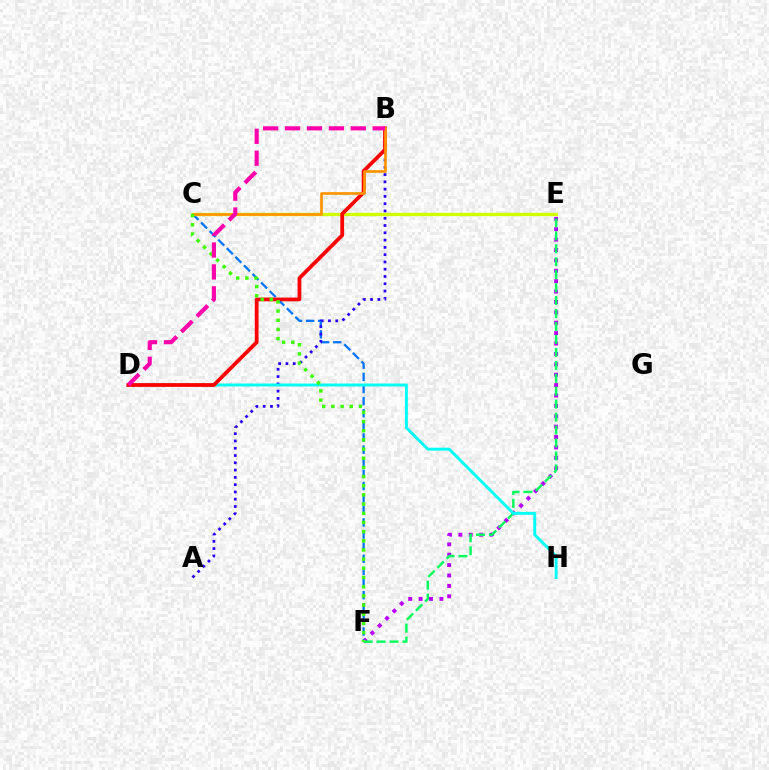{('E', 'F'): [{'color': '#b900ff', 'line_style': 'dotted', 'thickness': 2.82}, {'color': '#00ff5c', 'line_style': 'dashed', 'thickness': 1.76}], ('C', 'F'): [{'color': '#0074ff', 'line_style': 'dashed', 'thickness': 1.65}, {'color': '#3dff00', 'line_style': 'dotted', 'thickness': 2.49}], ('A', 'B'): [{'color': '#2500ff', 'line_style': 'dotted', 'thickness': 1.98}], ('C', 'E'): [{'color': '#d1ff00', 'line_style': 'solid', 'thickness': 2.38}], ('D', 'H'): [{'color': '#00fff6', 'line_style': 'solid', 'thickness': 2.11}], ('B', 'D'): [{'color': '#ff0000', 'line_style': 'solid', 'thickness': 2.71}, {'color': '#ff00ac', 'line_style': 'dashed', 'thickness': 2.98}], ('B', 'C'): [{'color': '#ff9400', 'line_style': 'solid', 'thickness': 1.93}]}